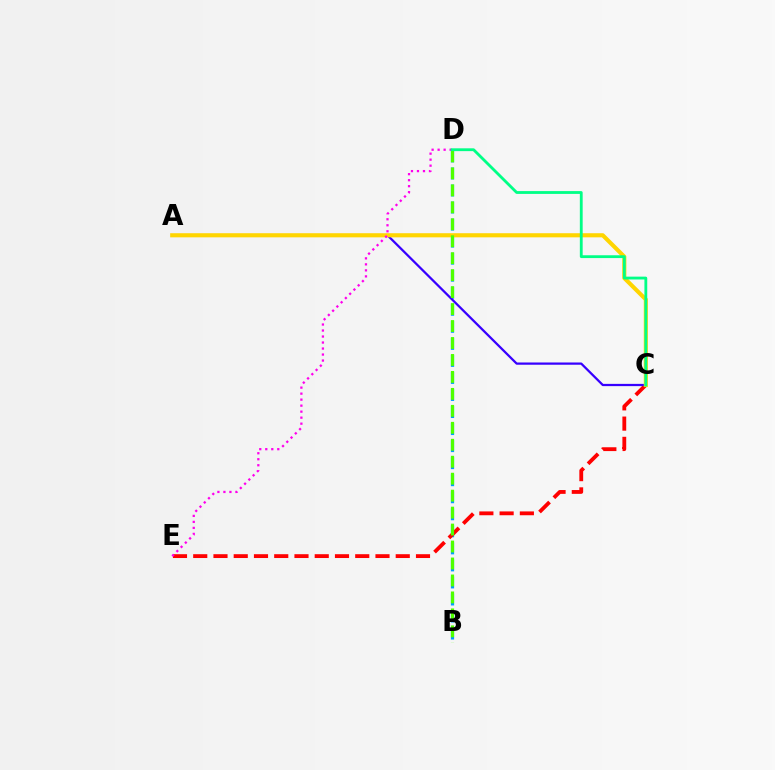{('B', 'D'): [{'color': '#009eff', 'line_style': 'dashed', 'thickness': 2.32}, {'color': '#4fff00', 'line_style': 'dashed', 'thickness': 2.3}], ('C', 'E'): [{'color': '#ff0000', 'line_style': 'dashed', 'thickness': 2.75}], ('A', 'C'): [{'color': '#3700ff', 'line_style': 'solid', 'thickness': 1.62}, {'color': '#ffd500', 'line_style': 'solid', 'thickness': 2.96}], ('D', 'E'): [{'color': '#ff00ed', 'line_style': 'dotted', 'thickness': 1.63}], ('C', 'D'): [{'color': '#00ff86', 'line_style': 'solid', 'thickness': 2.03}]}